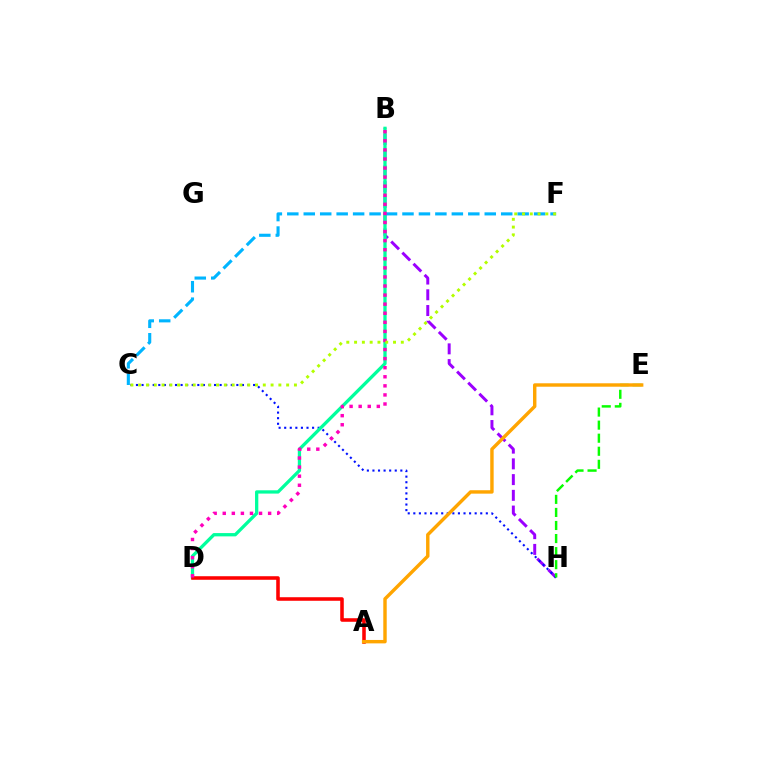{('B', 'H'): [{'color': '#9b00ff', 'line_style': 'dashed', 'thickness': 2.14}], ('C', 'H'): [{'color': '#0010ff', 'line_style': 'dotted', 'thickness': 1.52}], ('B', 'D'): [{'color': '#00ff9d', 'line_style': 'solid', 'thickness': 2.37}, {'color': '#ff00bd', 'line_style': 'dotted', 'thickness': 2.47}], ('E', 'H'): [{'color': '#08ff00', 'line_style': 'dashed', 'thickness': 1.77}], ('A', 'D'): [{'color': '#ff0000', 'line_style': 'solid', 'thickness': 2.56}], ('A', 'E'): [{'color': '#ffa500', 'line_style': 'solid', 'thickness': 2.46}], ('C', 'F'): [{'color': '#00b5ff', 'line_style': 'dashed', 'thickness': 2.24}, {'color': '#b3ff00', 'line_style': 'dotted', 'thickness': 2.12}]}